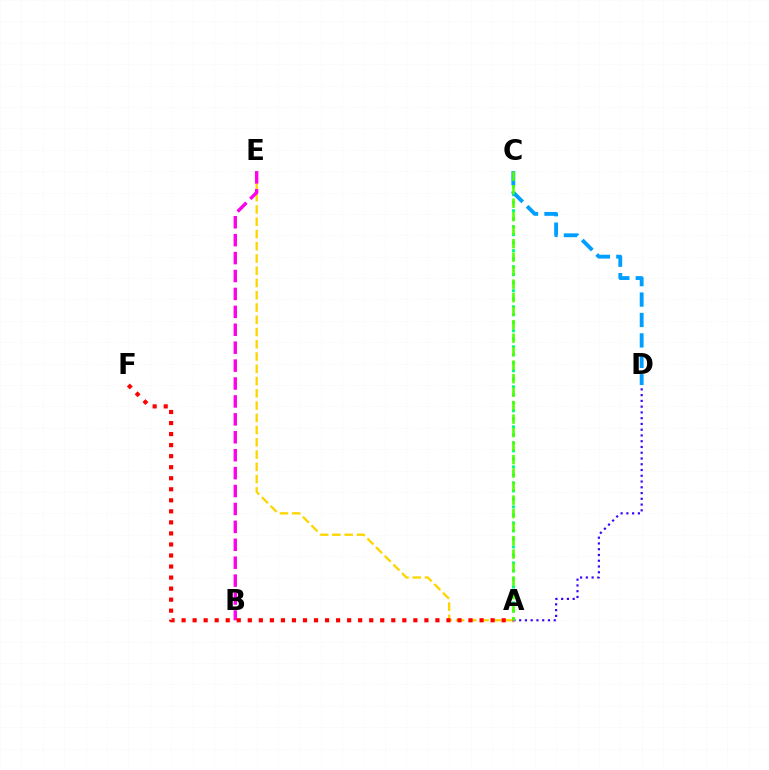{('A', 'D'): [{'color': '#3700ff', 'line_style': 'dotted', 'thickness': 1.57}], ('A', 'E'): [{'color': '#ffd500', 'line_style': 'dashed', 'thickness': 1.67}], ('A', 'C'): [{'color': '#00ff86', 'line_style': 'dotted', 'thickness': 2.18}, {'color': '#4fff00', 'line_style': 'dashed', 'thickness': 1.83}], ('C', 'D'): [{'color': '#009eff', 'line_style': 'dashed', 'thickness': 2.77}], ('B', 'E'): [{'color': '#ff00ed', 'line_style': 'dashed', 'thickness': 2.43}], ('A', 'F'): [{'color': '#ff0000', 'line_style': 'dotted', 'thickness': 3.0}]}